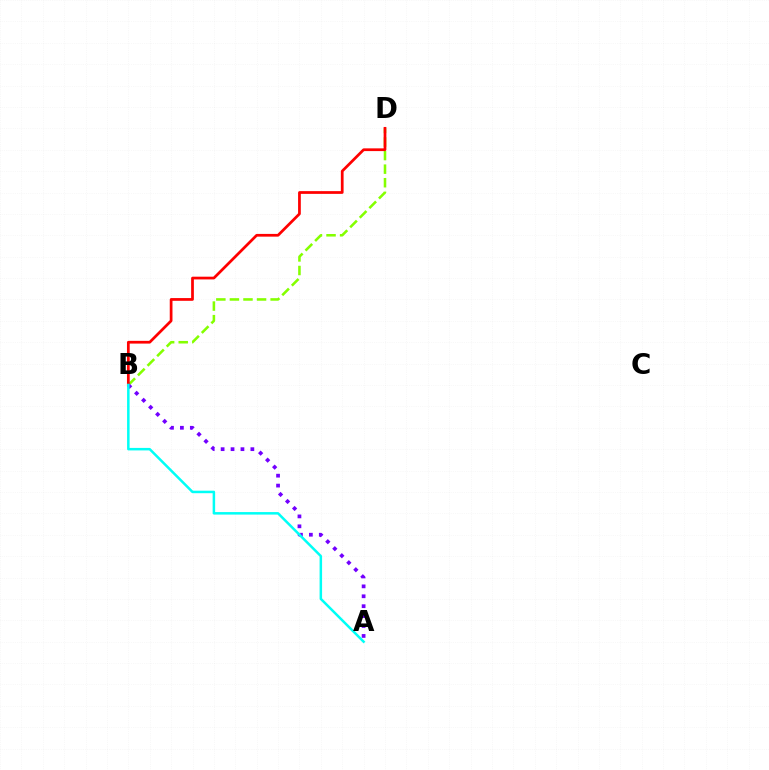{('B', 'D'): [{'color': '#84ff00', 'line_style': 'dashed', 'thickness': 1.84}, {'color': '#ff0000', 'line_style': 'solid', 'thickness': 1.97}], ('A', 'B'): [{'color': '#7200ff', 'line_style': 'dotted', 'thickness': 2.69}, {'color': '#00fff6', 'line_style': 'solid', 'thickness': 1.8}]}